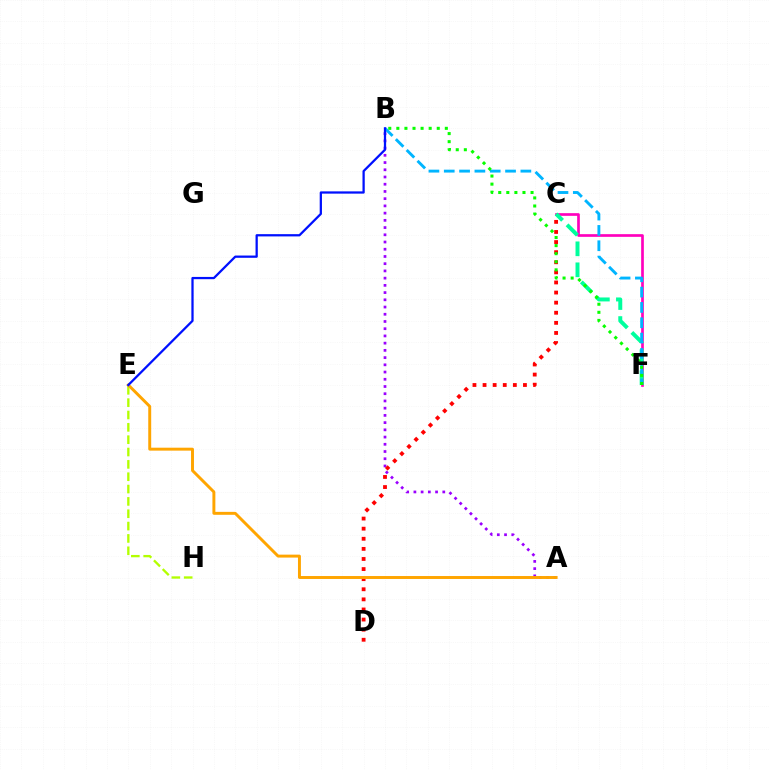{('A', 'B'): [{'color': '#9b00ff', 'line_style': 'dotted', 'thickness': 1.96}], ('E', 'H'): [{'color': '#b3ff00', 'line_style': 'dashed', 'thickness': 1.68}], ('C', 'F'): [{'color': '#ff00bd', 'line_style': 'solid', 'thickness': 1.93}, {'color': '#00ff9d', 'line_style': 'dashed', 'thickness': 2.85}], ('C', 'D'): [{'color': '#ff0000', 'line_style': 'dotted', 'thickness': 2.74}], ('A', 'E'): [{'color': '#ffa500', 'line_style': 'solid', 'thickness': 2.12}], ('B', 'F'): [{'color': '#00b5ff', 'line_style': 'dashed', 'thickness': 2.08}, {'color': '#08ff00', 'line_style': 'dotted', 'thickness': 2.2}], ('B', 'E'): [{'color': '#0010ff', 'line_style': 'solid', 'thickness': 1.63}]}